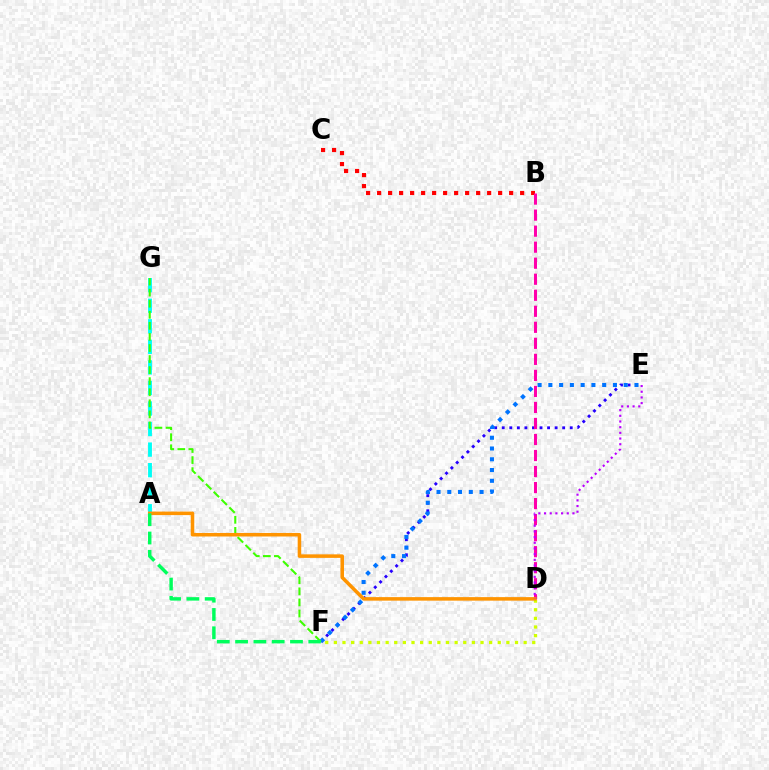{('E', 'F'): [{'color': '#2500ff', 'line_style': 'dotted', 'thickness': 2.05}, {'color': '#0074ff', 'line_style': 'dotted', 'thickness': 2.92}], ('B', 'C'): [{'color': '#ff0000', 'line_style': 'dotted', 'thickness': 2.99}], ('D', 'F'): [{'color': '#d1ff00', 'line_style': 'dotted', 'thickness': 2.34}], ('A', 'G'): [{'color': '#00fff6', 'line_style': 'dashed', 'thickness': 2.79}], ('F', 'G'): [{'color': '#3dff00', 'line_style': 'dashed', 'thickness': 1.5}], ('B', 'D'): [{'color': '#ff00ac', 'line_style': 'dashed', 'thickness': 2.18}], ('A', 'D'): [{'color': '#ff9400', 'line_style': 'solid', 'thickness': 2.54}], ('A', 'F'): [{'color': '#00ff5c', 'line_style': 'dashed', 'thickness': 2.49}], ('D', 'E'): [{'color': '#b900ff', 'line_style': 'dotted', 'thickness': 1.54}]}